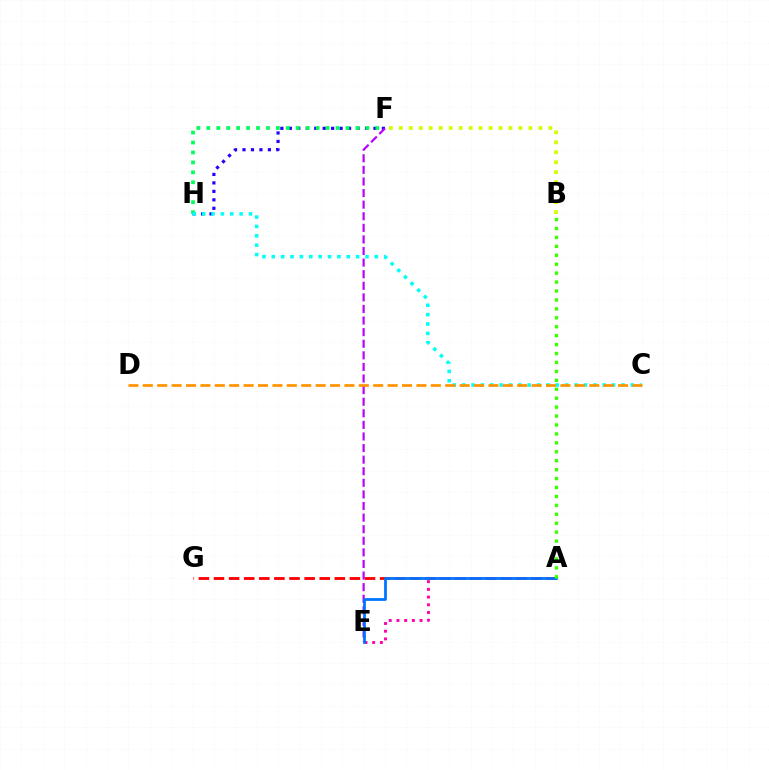{('F', 'H'): [{'color': '#2500ff', 'line_style': 'dotted', 'thickness': 2.3}, {'color': '#00ff5c', 'line_style': 'dotted', 'thickness': 2.7}], ('A', 'G'): [{'color': '#ff0000', 'line_style': 'dashed', 'thickness': 2.05}], ('A', 'E'): [{'color': '#ff00ac', 'line_style': 'dotted', 'thickness': 2.1}, {'color': '#0074ff', 'line_style': 'solid', 'thickness': 1.99}], ('B', 'F'): [{'color': '#d1ff00', 'line_style': 'dotted', 'thickness': 2.71}], ('E', 'F'): [{'color': '#b900ff', 'line_style': 'dashed', 'thickness': 1.57}], ('C', 'H'): [{'color': '#00fff6', 'line_style': 'dotted', 'thickness': 2.55}], ('A', 'B'): [{'color': '#3dff00', 'line_style': 'dotted', 'thickness': 2.43}], ('C', 'D'): [{'color': '#ff9400', 'line_style': 'dashed', 'thickness': 1.96}]}